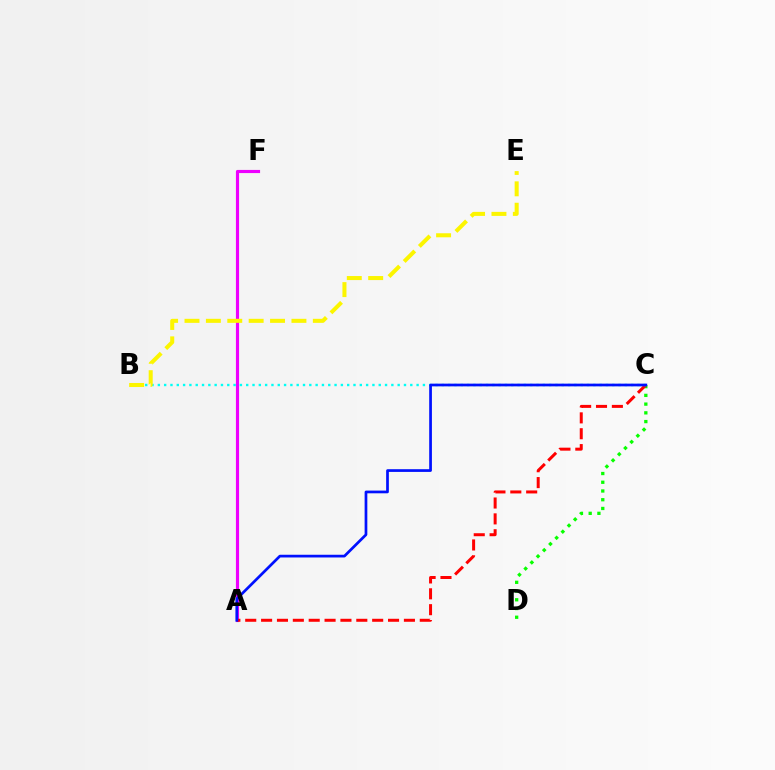{('A', 'F'): [{'color': '#ee00ff', 'line_style': 'solid', 'thickness': 2.27}], ('C', 'D'): [{'color': '#08ff00', 'line_style': 'dotted', 'thickness': 2.37}], ('A', 'C'): [{'color': '#ff0000', 'line_style': 'dashed', 'thickness': 2.16}, {'color': '#0010ff', 'line_style': 'solid', 'thickness': 1.95}], ('B', 'C'): [{'color': '#00fff6', 'line_style': 'dotted', 'thickness': 1.71}], ('B', 'E'): [{'color': '#fcf500', 'line_style': 'dashed', 'thickness': 2.91}]}